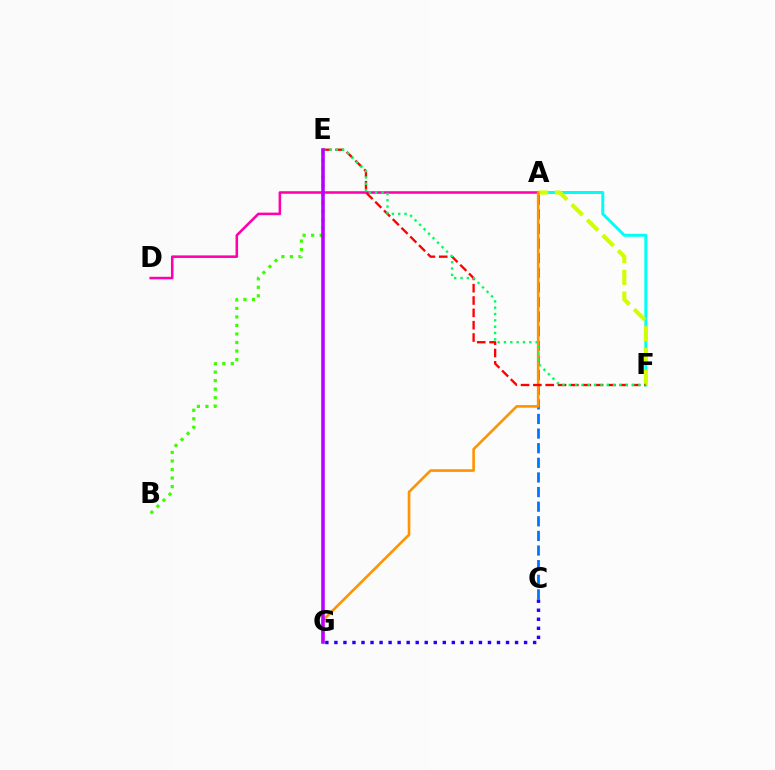{('A', 'F'): [{'color': '#00fff6', 'line_style': 'solid', 'thickness': 2.15}, {'color': '#d1ff00', 'line_style': 'dashed', 'thickness': 2.96}], ('A', 'D'): [{'color': '#ff00ac', 'line_style': 'solid', 'thickness': 1.84}], ('A', 'C'): [{'color': '#0074ff', 'line_style': 'dashed', 'thickness': 1.99}], ('A', 'G'): [{'color': '#ff9400', 'line_style': 'solid', 'thickness': 1.9}], ('E', 'F'): [{'color': '#ff0000', 'line_style': 'dashed', 'thickness': 1.68}, {'color': '#00ff5c', 'line_style': 'dotted', 'thickness': 1.72}], ('B', 'E'): [{'color': '#3dff00', 'line_style': 'dotted', 'thickness': 2.32}], ('E', 'G'): [{'color': '#b900ff', 'line_style': 'solid', 'thickness': 2.56}], ('C', 'G'): [{'color': '#2500ff', 'line_style': 'dotted', 'thickness': 2.45}]}